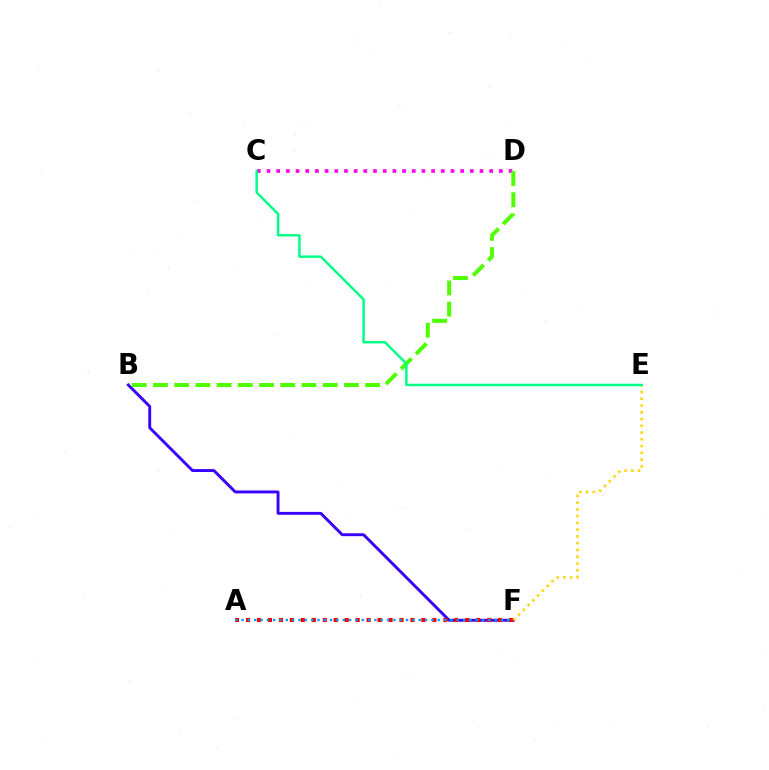{('C', 'D'): [{'color': '#ff00ed', 'line_style': 'dotted', 'thickness': 2.63}], ('B', 'F'): [{'color': '#3700ff', 'line_style': 'solid', 'thickness': 2.09}], ('B', 'D'): [{'color': '#4fff00', 'line_style': 'dashed', 'thickness': 2.88}], ('A', 'F'): [{'color': '#ff0000', 'line_style': 'dotted', 'thickness': 2.98}, {'color': '#009eff', 'line_style': 'dotted', 'thickness': 1.72}], ('E', 'F'): [{'color': '#ffd500', 'line_style': 'dotted', 'thickness': 1.84}], ('C', 'E'): [{'color': '#00ff86', 'line_style': 'solid', 'thickness': 1.78}]}